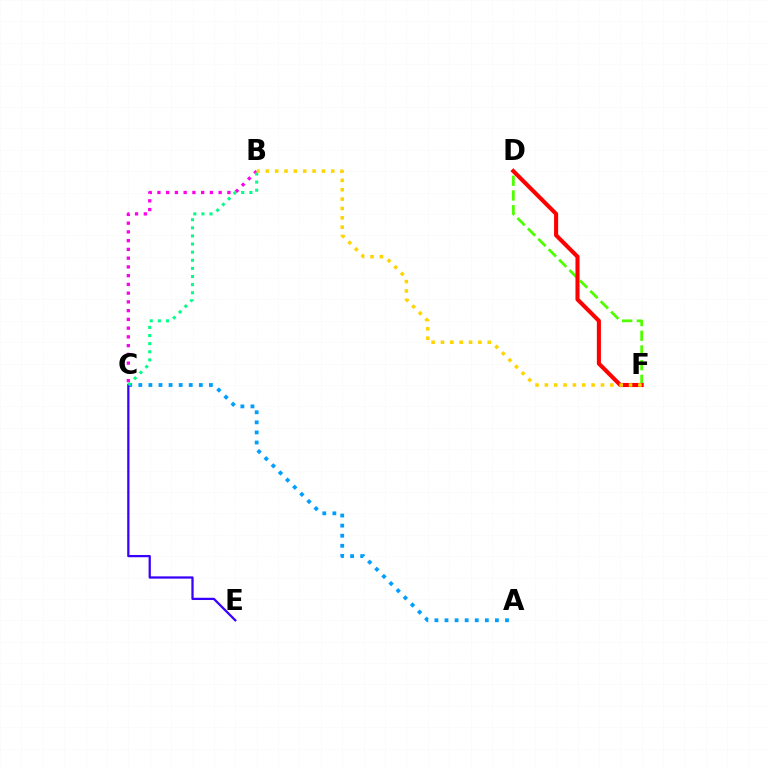{('D', 'F'): [{'color': '#4fff00', 'line_style': 'dashed', 'thickness': 2.0}, {'color': '#ff0000', 'line_style': 'solid', 'thickness': 2.94}], ('A', 'C'): [{'color': '#009eff', 'line_style': 'dotted', 'thickness': 2.74}], ('B', 'C'): [{'color': '#ff00ed', 'line_style': 'dotted', 'thickness': 2.38}, {'color': '#00ff86', 'line_style': 'dotted', 'thickness': 2.2}], ('C', 'E'): [{'color': '#3700ff', 'line_style': 'solid', 'thickness': 1.62}], ('B', 'F'): [{'color': '#ffd500', 'line_style': 'dotted', 'thickness': 2.54}]}